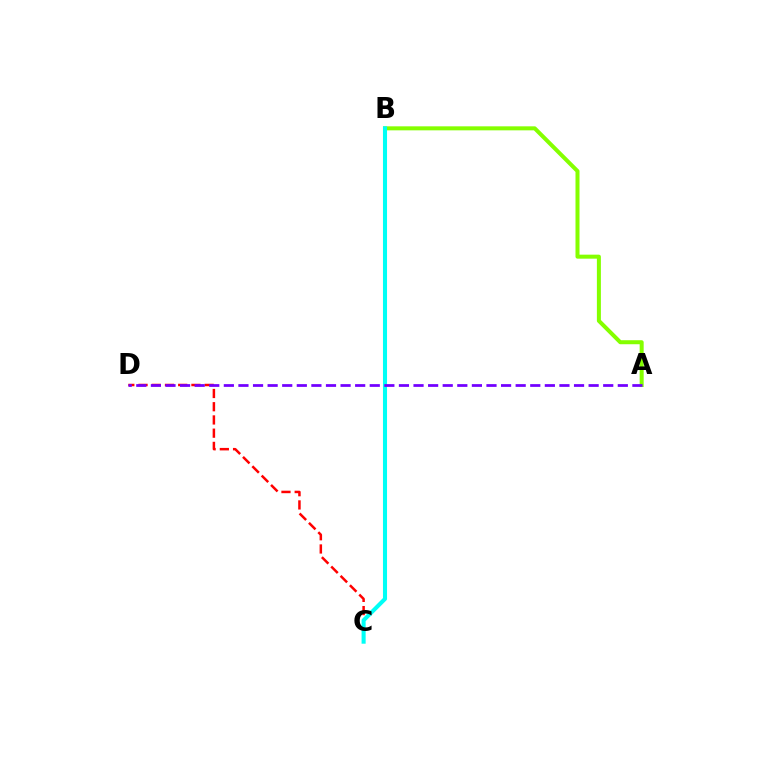{('A', 'B'): [{'color': '#84ff00', 'line_style': 'solid', 'thickness': 2.89}], ('C', 'D'): [{'color': '#ff0000', 'line_style': 'dashed', 'thickness': 1.8}], ('B', 'C'): [{'color': '#00fff6', 'line_style': 'solid', 'thickness': 2.93}], ('A', 'D'): [{'color': '#7200ff', 'line_style': 'dashed', 'thickness': 1.98}]}